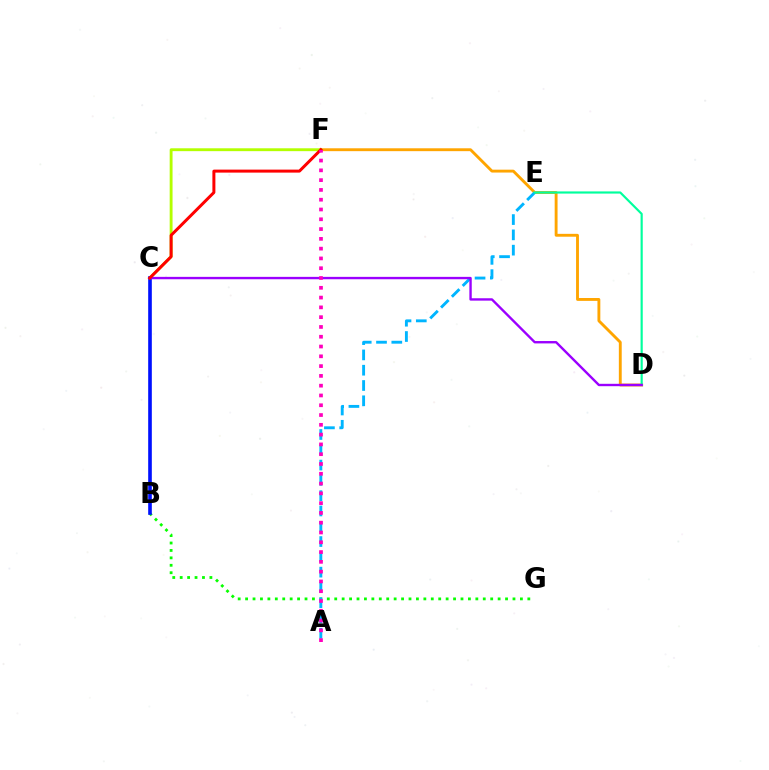{('D', 'F'): [{'color': '#ffa500', 'line_style': 'solid', 'thickness': 2.07}], ('C', 'F'): [{'color': '#b3ff00', 'line_style': 'solid', 'thickness': 2.07}, {'color': '#ff0000', 'line_style': 'solid', 'thickness': 2.16}], ('B', 'G'): [{'color': '#08ff00', 'line_style': 'dotted', 'thickness': 2.02}], ('A', 'E'): [{'color': '#00b5ff', 'line_style': 'dashed', 'thickness': 2.08}], ('D', 'E'): [{'color': '#00ff9d', 'line_style': 'solid', 'thickness': 1.56}], ('B', 'C'): [{'color': '#0010ff', 'line_style': 'solid', 'thickness': 2.62}], ('C', 'D'): [{'color': '#9b00ff', 'line_style': 'solid', 'thickness': 1.71}], ('A', 'F'): [{'color': '#ff00bd', 'line_style': 'dotted', 'thickness': 2.66}]}